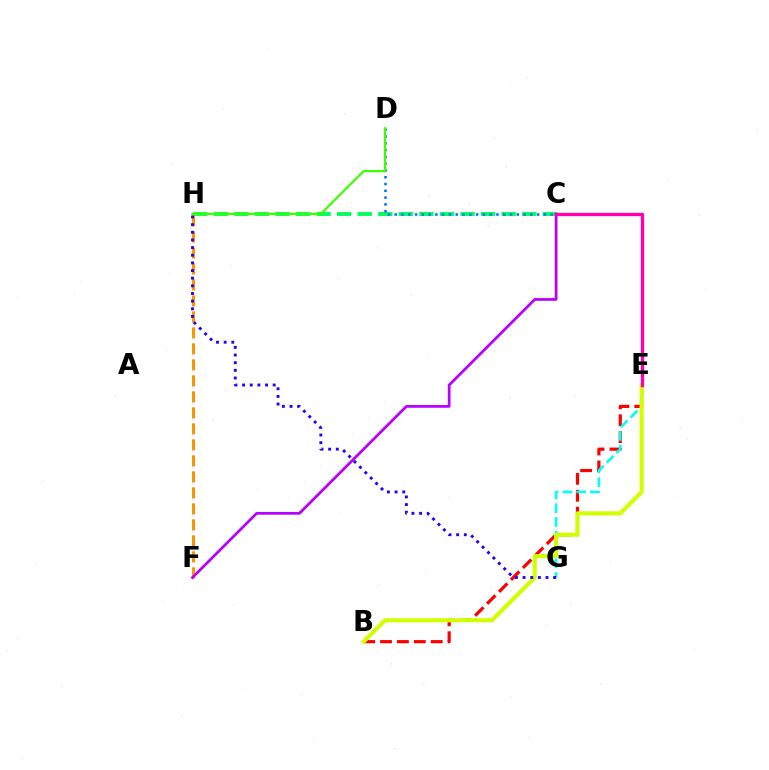{('B', 'E'): [{'color': '#ff0000', 'line_style': 'dashed', 'thickness': 2.3}, {'color': '#d1ff00', 'line_style': 'solid', 'thickness': 2.93}], ('C', 'H'): [{'color': '#00ff5c', 'line_style': 'dashed', 'thickness': 2.79}], ('C', 'D'): [{'color': '#0074ff', 'line_style': 'dotted', 'thickness': 1.84}], ('D', 'H'): [{'color': '#3dff00', 'line_style': 'solid', 'thickness': 1.59}], ('E', 'G'): [{'color': '#00fff6', 'line_style': 'dashed', 'thickness': 1.87}], ('F', 'H'): [{'color': '#ff9400', 'line_style': 'dashed', 'thickness': 2.17}], ('C', 'F'): [{'color': '#b900ff', 'line_style': 'solid', 'thickness': 1.97}], ('C', 'E'): [{'color': '#ff00ac', 'line_style': 'solid', 'thickness': 2.39}], ('G', 'H'): [{'color': '#2500ff', 'line_style': 'dotted', 'thickness': 2.08}]}